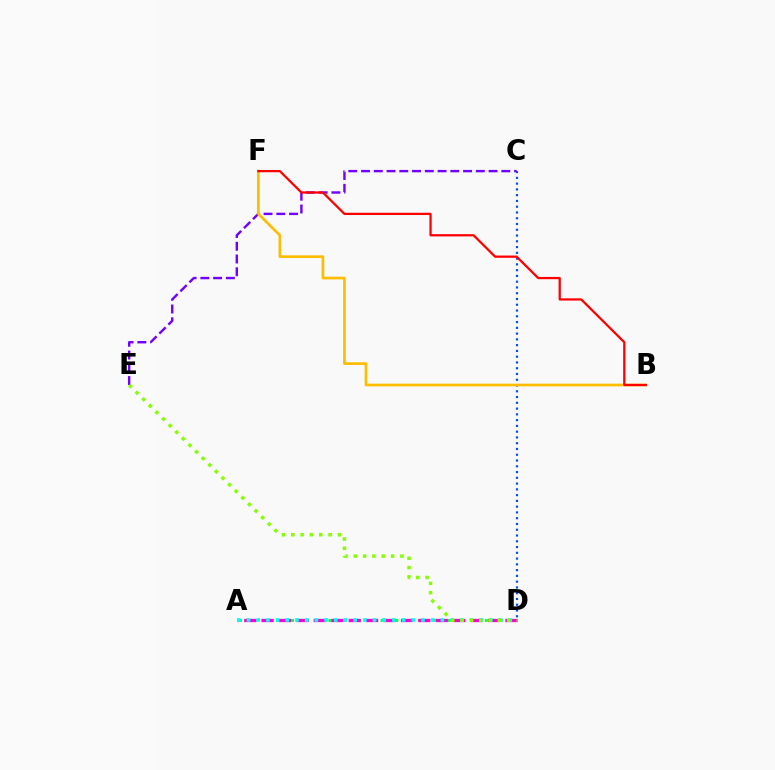{('A', 'D'): [{'color': '#00ff39', 'line_style': 'dotted', 'thickness': 2.02}, {'color': '#ff00cf', 'line_style': 'dashed', 'thickness': 2.36}, {'color': '#00fff6', 'line_style': 'dotted', 'thickness': 2.63}], ('C', 'D'): [{'color': '#004bff', 'line_style': 'dotted', 'thickness': 1.57}], ('C', 'E'): [{'color': '#7200ff', 'line_style': 'dashed', 'thickness': 1.73}], ('B', 'F'): [{'color': '#ffbd00', 'line_style': 'solid', 'thickness': 1.94}, {'color': '#ff0000', 'line_style': 'solid', 'thickness': 1.63}], ('D', 'E'): [{'color': '#84ff00', 'line_style': 'dotted', 'thickness': 2.53}]}